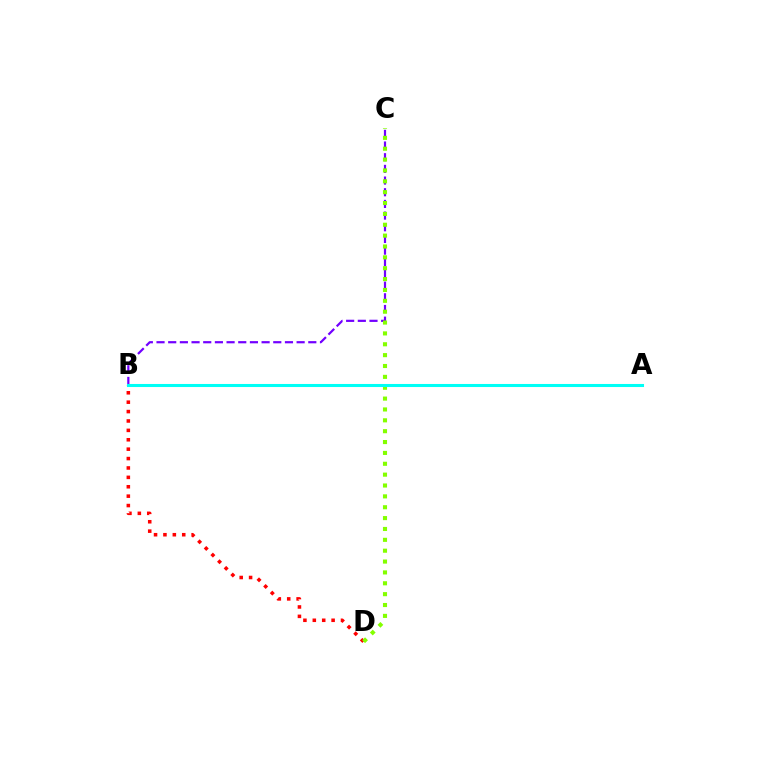{('B', 'C'): [{'color': '#7200ff', 'line_style': 'dashed', 'thickness': 1.59}], ('B', 'D'): [{'color': '#ff0000', 'line_style': 'dotted', 'thickness': 2.55}], ('C', 'D'): [{'color': '#84ff00', 'line_style': 'dotted', 'thickness': 2.95}], ('A', 'B'): [{'color': '#00fff6', 'line_style': 'solid', 'thickness': 2.2}]}